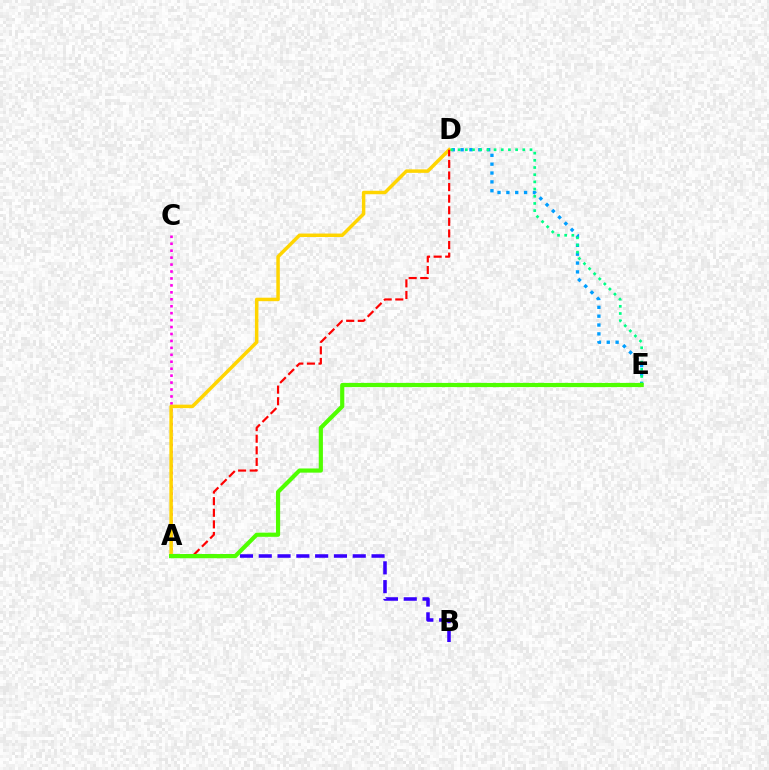{('A', 'C'): [{'color': '#ff00ed', 'line_style': 'dotted', 'thickness': 1.89}], ('D', 'E'): [{'color': '#009eff', 'line_style': 'dotted', 'thickness': 2.41}, {'color': '#00ff86', 'line_style': 'dotted', 'thickness': 1.95}], ('A', 'B'): [{'color': '#3700ff', 'line_style': 'dashed', 'thickness': 2.55}], ('A', 'D'): [{'color': '#ffd500', 'line_style': 'solid', 'thickness': 2.5}, {'color': '#ff0000', 'line_style': 'dashed', 'thickness': 1.57}], ('A', 'E'): [{'color': '#4fff00', 'line_style': 'solid', 'thickness': 3.0}]}